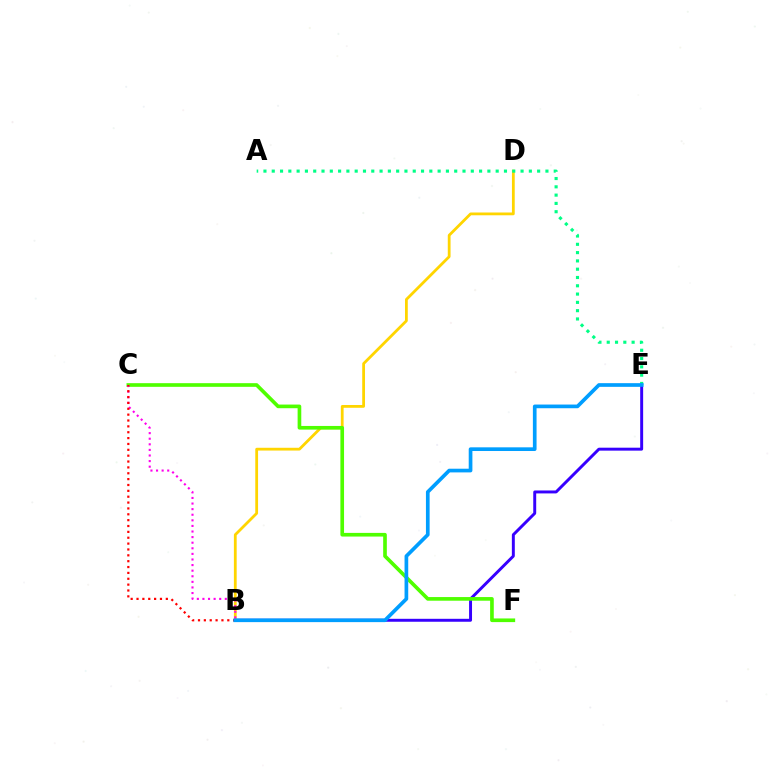{('B', 'D'): [{'color': '#ffd500', 'line_style': 'solid', 'thickness': 2.01}], ('B', 'E'): [{'color': '#3700ff', 'line_style': 'solid', 'thickness': 2.12}, {'color': '#009eff', 'line_style': 'solid', 'thickness': 2.65}], ('C', 'F'): [{'color': '#4fff00', 'line_style': 'solid', 'thickness': 2.63}], ('B', 'C'): [{'color': '#ff00ed', 'line_style': 'dotted', 'thickness': 1.52}, {'color': '#ff0000', 'line_style': 'dotted', 'thickness': 1.59}], ('A', 'E'): [{'color': '#00ff86', 'line_style': 'dotted', 'thickness': 2.25}]}